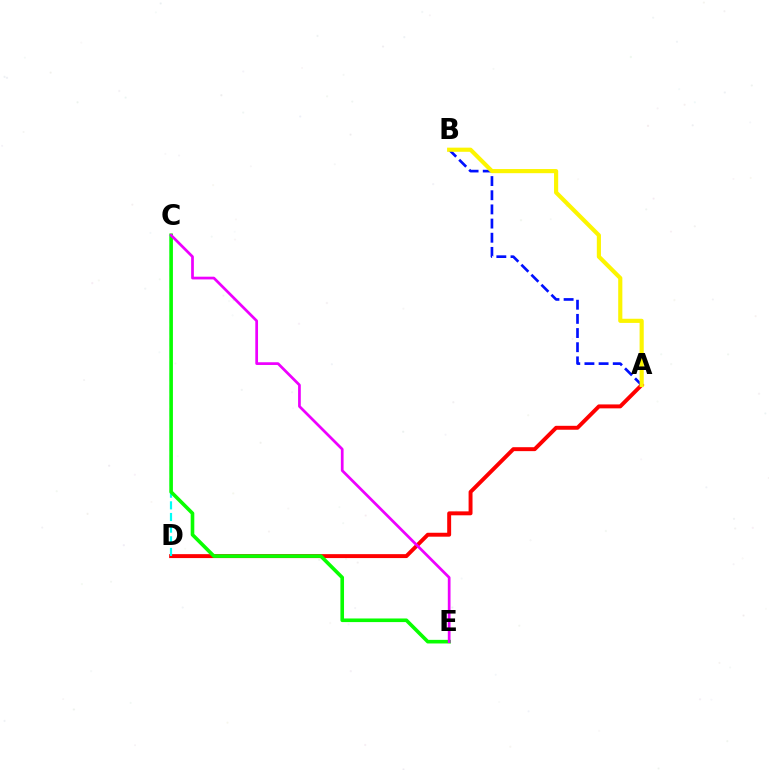{('A', 'D'): [{'color': '#ff0000', 'line_style': 'solid', 'thickness': 2.83}], ('C', 'D'): [{'color': '#00fff6', 'line_style': 'dashed', 'thickness': 1.58}], ('A', 'B'): [{'color': '#0010ff', 'line_style': 'dashed', 'thickness': 1.92}, {'color': '#fcf500', 'line_style': 'solid', 'thickness': 2.98}], ('C', 'E'): [{'color': '#08ff00', 'line_style': 'solid', 'thickness': 2.6}, {'color': '#ee00ff', 'line_style': 'solid', 'thickness': 1.96}]}